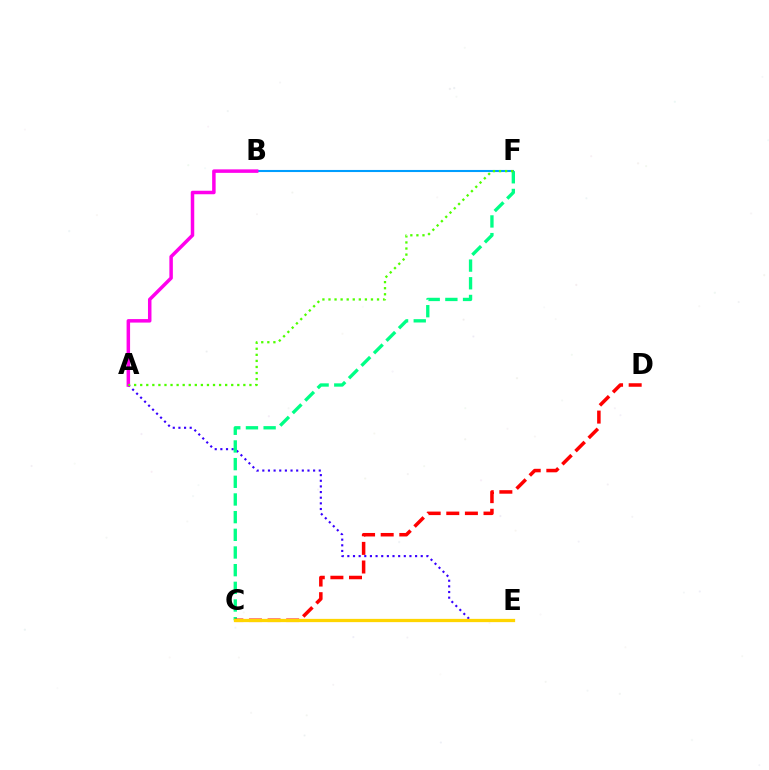{('A', 'E'): [{'color': '#3700ff', 'line_style': 'dotted', 'thickness': 1.53}], ('C', 'F'): [{'color': '#00ff86', 'line_style': 'dashed', 'thickness': 2.4}], ('B', 'F'): [{'color': '#009eff', 'line_style': 'solid', 'thickness': 1.5}], ('A', 'B'): [{'color': '#ff00ed', 'line_style': 'solid', 'thickness': 2.52}], ('A', 'F'): [{'color': '#4fff00', 'line_style': 'dotted', 'thickness': 1.65}], ('C', 'D'): [{'color': '#ff0000', 'line_style': 'dashed', 'thickness': 2.53}], ('C', 'E'): [{'color': '#ffd500', 'line_style': 'solid', 'thickness': 2.35}]}